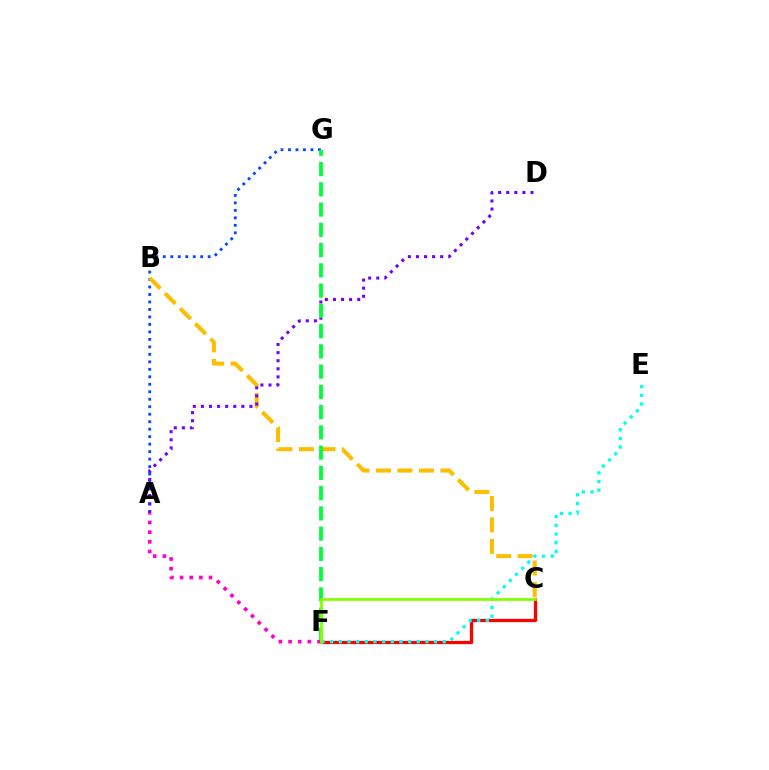{('A', 'G'): [{'color': '#004bff', 'line_style': 'dotted', 'thickness': 2.03}], ('C', 'F'): [{'color': '#ff0000', 'line_style': 'solid', 'thickness': 2.34}, {'color': '#84ff00', 'line_style': 'solid', 'thickness': 1.99}], ('B', 'C'): [{'color': '#ffbd00', 'line_style': 'dashed', 'thickness': 2.92}], ('E', 'F'): [{'color': '#00fff6', 'line_style': 'dotted', 'thickness': 2.35}], ('A', 'D'): [{'color': '#7200ff', 'line_style': 'dotted', 'thickness': 2.2}], ('F', 'G'): [{'color': '#00ff39', 'line_style': 'dashed', 'thickness': 2.75}], ('A', 'F'): [{'color': '#ff00cf', 'line_style': 'dotted', 'thickness': 2.62}]}